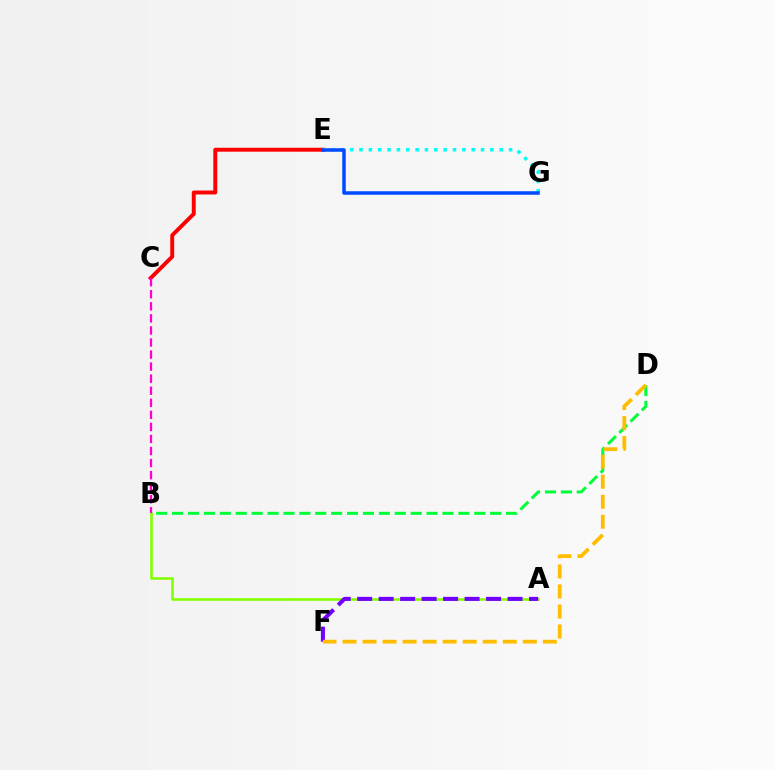{('B', 'D'): [{'color': '#00ff39', 'line_style': 'dashed', 'thickness': 2.16}], ('A', 'B'): [{'color': '#84ff00', 'line_style': 'solid', 'thickness': 1.87}], ('C', 'E'): [{'color': '#ff0000', 'line_style': 'solid', 'thickness': 2.83}], ('E', 'G'): [{'color': '#00fff6', 'line_style': 'dotted', 'thickness': 2.54}, {'color': '#004bff', 'line_style': 'solid', 'thickness': 2.54}], ('A', 'F'): [{'color': '#7200ff', 'line_style': 'dashed', 'thickness': 2.92}], ('D', 'F'): [{'color': '#ffbd00', 'line_style': 'dashed', 'thickness': 2.72}], ('B', 'C'): [{'color': '#ff00cf', 'line_style': 'dashed', 'thickness': 1.64}]}